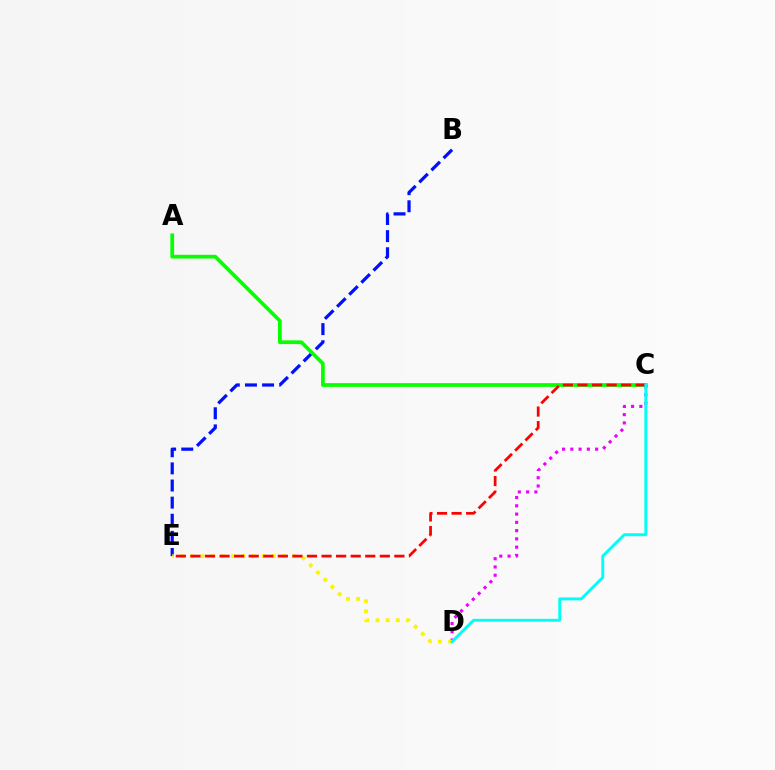{('B', 'E'): [{'color': '#0010ff', 'line_style': 'dashed', 'thickness': 2.33}], ('A', 'C'): [{'color': '#08ff00', 'line_style': 'solid', 'thickness': 2.68}], ('C', 'D'): [{'color': '#ee00ff', 'line_style': 'dotted', 'thickness': 2.25}, {'color': '#00fff6', 'line_style': 'solid', 'thickness': 2.1}], ('D', 'E'): [{'color': '#fcf500', 'line_style': 'dotted', 'thickness': 2.77}], ('C', 'E'): [{'color': '#ff0000', 'line_style': 'dashed', 'thickness': 1.98}]}